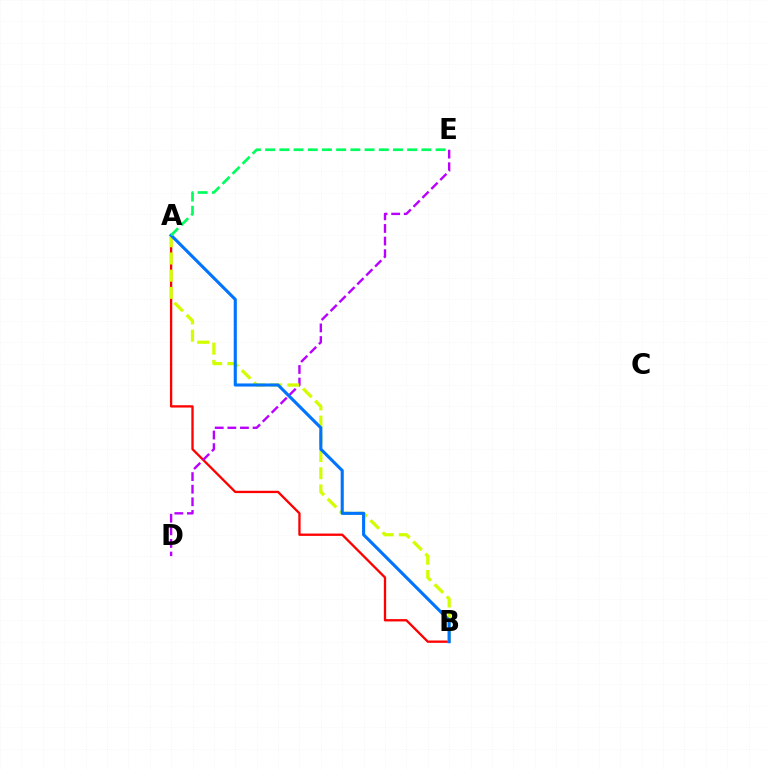{('A', 'B'): [{'color': '#ff0000', 'line_style': 'solid', 'thickness': 1.67}, {'color': '#d1ff00', 'line_style': 'dashed', 'thickness': 2.34}, {'color': '#0074ff', 'line_style': 'solid', 'thickness': 2.23}], ('D', 'E'): [{'color': '#b900ff', 'line_style': 'dashed', 'thickness': 1.71}], ('A', 'E'): [{'color': '#00ff5c', 'line_style': 'dashed', 'thickness': 1.93}]}